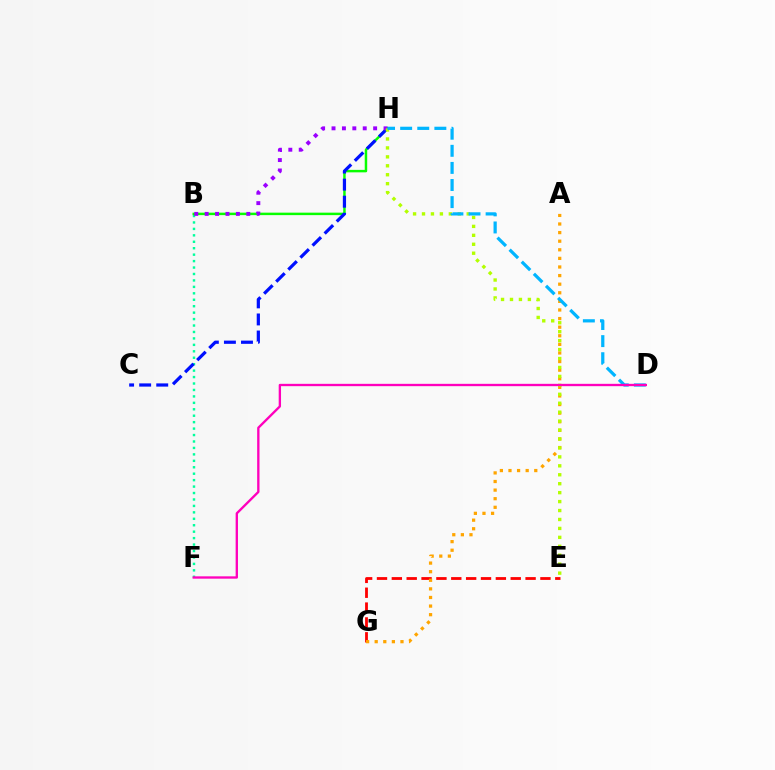{('E', 'G'): [{'color': '#ff0000', 'line_style': 'dashed', 'thickness': 2.02}], ('B', 'F'): [{'color': '#00ff9d', 'line_style': 'dotted', 'thickness': 1.75}], ('A', 'G'): [{'color': '#ffa500', 'line_style': 'dotted', 'thickness': 2.34}], ('B', 'H'): [{'color': '#08ff00', 'line_style': 'solid', 'thickness': 1.78}, {'color': '#9b00ff', 'line_style': 'dotted', 'thickness': 2.83}], ('C', 'H'): [{'color': '#0010ff', 'line_style': 'dashed', 'thickness': 2.32}], ('E', 'H'): [{'color': '#b3ff00', 'line_style': 'dotted', 'thickness': 2.43}], ('D', 'H'): [{'color': '#00b5ff', 'line_style': 'dashed', 'thickness': 2.32}], ('D', 'F'): [{'color': '#ff00bd', 'line_style': 'solid', 'thickness': 1.68}]}